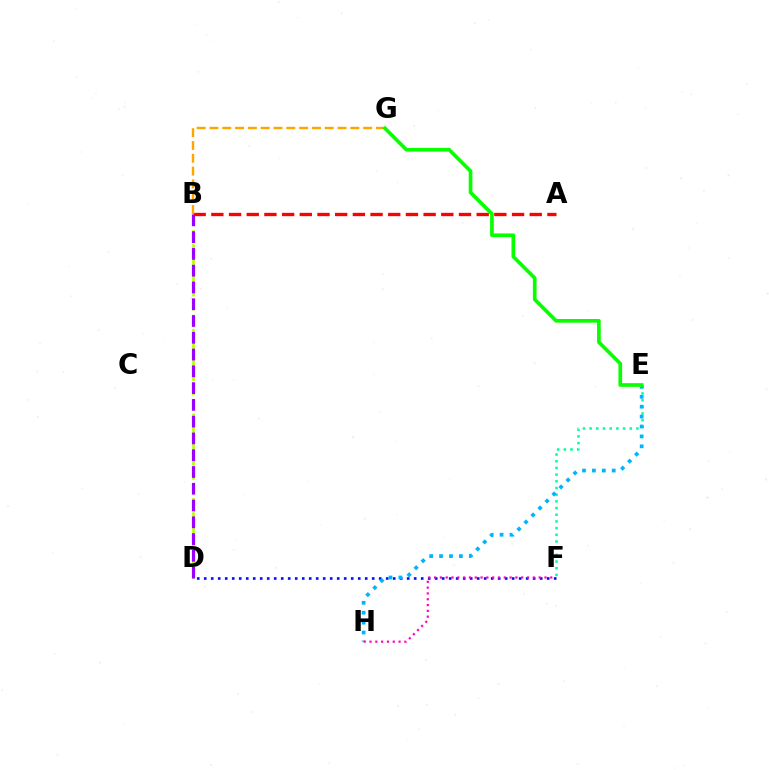{('B', 'D'): [{'color': '#b3ff00', 'line_style': 'dashed', 'thickness': 1.92}, {'color': '#9b00ff', 'line_style': 'dashed', 'thickness': 2.28}], ('E', 'F'): [{'color': '#00ff9d', 'line_style': 'dotted', 'thickness': 1.82}], ('D', 'F'): [{'color': '#0010ff', 'line_style': 'dotted', 'thickness': 1.9}], ('A', 'B'): [{'color': '#ff0000', 'line_style': 'dashed', 'thickness': 2.4}], ('E', 'H'): [{'color': '#00b5ff', 'line_style': 'dotted', 'thickness': 2.69}], ('F', 'H'): [{'color': '#ff00bd', 'line_style': 'dotted', 'thickness': 1.58}], ('B', 'G'): [{'color': '#ffa500', 'line_style': 'dashed', 'thickness': 1.74}], ('E', 'G'): [{'color': '#08ff00', 'line_style': 'solid', 'thickness': 2.64}]}